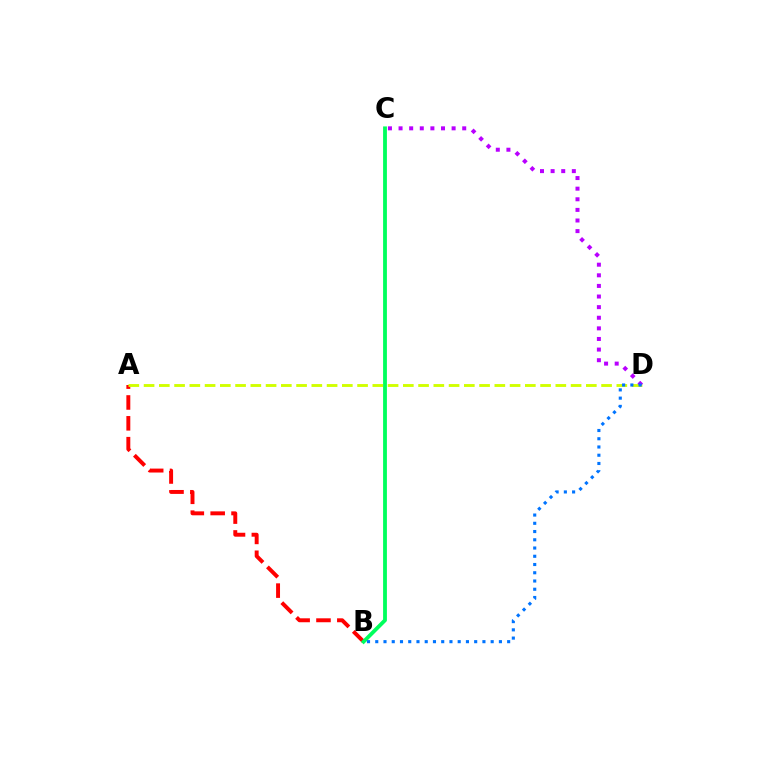{('A', 'B'): [{'color': '#ff0000', 'line_style': 'dashed', 'thickness': 2.83}], ('A', 'D'): [{'color': '#d1ff00', 'line_style': 'dashed', 'thickness': 2.07}], ('C', 'D'): [{'color': '#b900ff', 'line_style': 'dotted', 'thickness': 2.88}], ('B', 'C'): [{'color': '#00ff5c', 'line_style': 'solid', 'thickness': 2.74}], ('B', 'D'): [{'color': '#0074ff', 'line_style': 'dotted', 'thickness': 2.24}]}